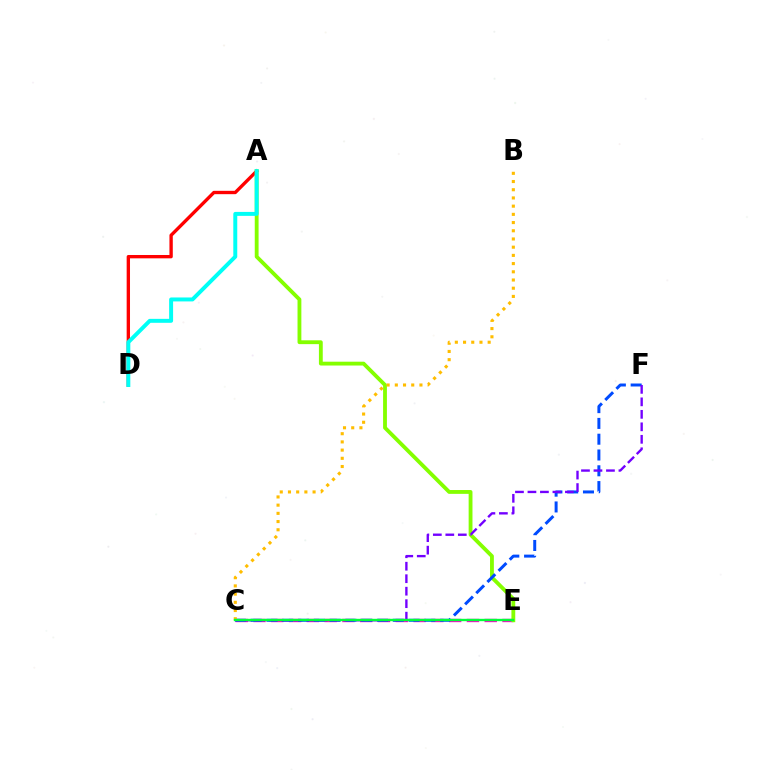{('C', 'E'): [{'color': '#ff00cf', 'line_style': 'dashed', 'thickness': 2.42}, {'color': '#00ff39', 'line_style': 'solid', 'thickness': 1.71}], ('A', 'D'): [{'color': '#ff0000', 'line_style': 'solid', 'thickness': 2.41}, {'color': '#00fff6', 'line_style': 'solid', 'thickness': 2.85}], ('A', 'E'): [{'color': '#84ff00', 'line_style': 'solid', 'thickness': 2.76}], ('C', 'F'): [{'color': '#004bff', 'line_style': 'dashed', 'thickness': 2.14}, {'color': '#7200ff', 'line_style': 'dashed', 'thickness': 1.7}], ('B', 'C'): [{'color': '#ffbd00', 'line_style': 'dotted', 'thickness': 2.23}]}